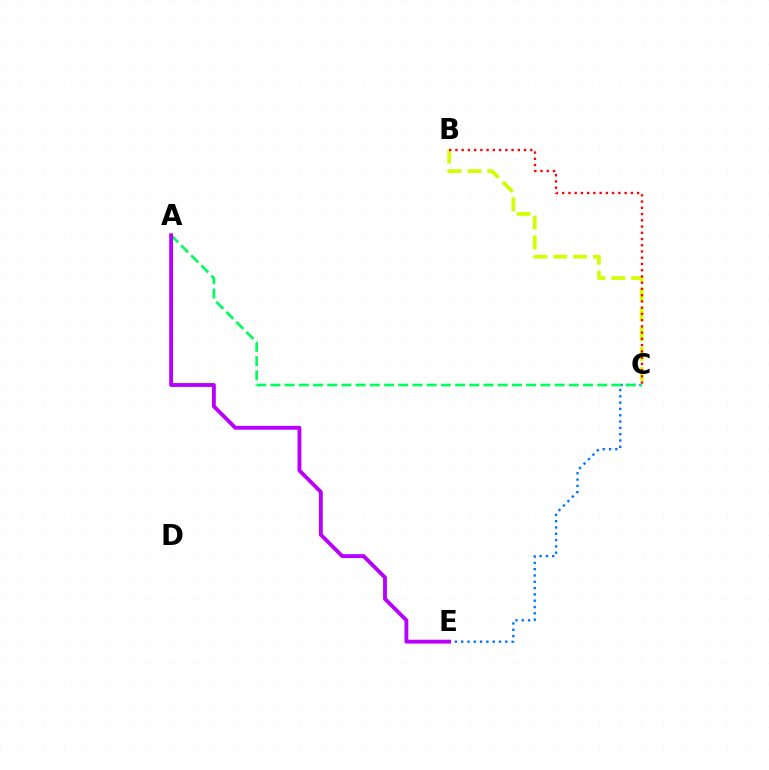{('B', 'C'): [{'color': '#d1ff00', 'line_style': 'dashed', 'thickness': 2.7}, {'color': '#ff0000', 'line_style': 'dotted', 'thickness': 1.7}], ('C', 'E'): [{'color': '#0074ff', 'line_style': 'dotted', 'thickness': 1.71}], ('A', 'C'): [{'color': '#00ff5c', 'line_style': 'dashed', 'thickness': 1.93}], ('A', 'E'): [{'color': '#b900ff', 'line_style': 'solid', 'thickness': 2.78}]}